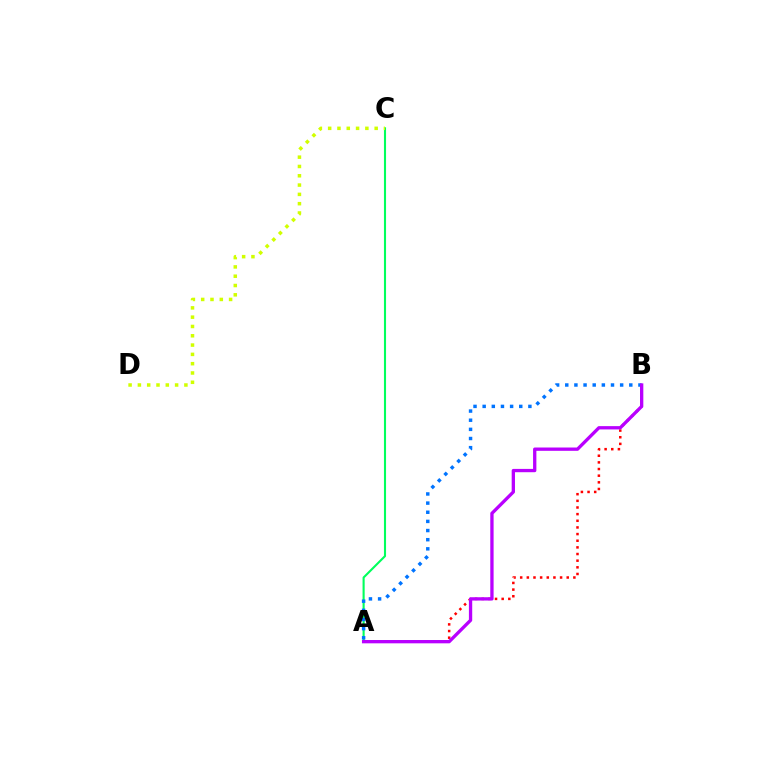{('A', 'C'): [{'color': '#00ff5c', 'line_style': 'solid', 'thickness': 1.51}], ('C', 'D'): [{'color': '#d1ff00', 'line_style': 'dotted', 'thickness': 2.53}], ('A', 'B'): [{'color': '#ff0000', 'line_style': 'dotted', 'thickness': 1.81}, {'color': '#0074ff', 'line_style': 'dotted', 'thickness': 2.49}, {'color': '#b900ff', 'line_style': 'solid', 'thickness': 2.38}]}